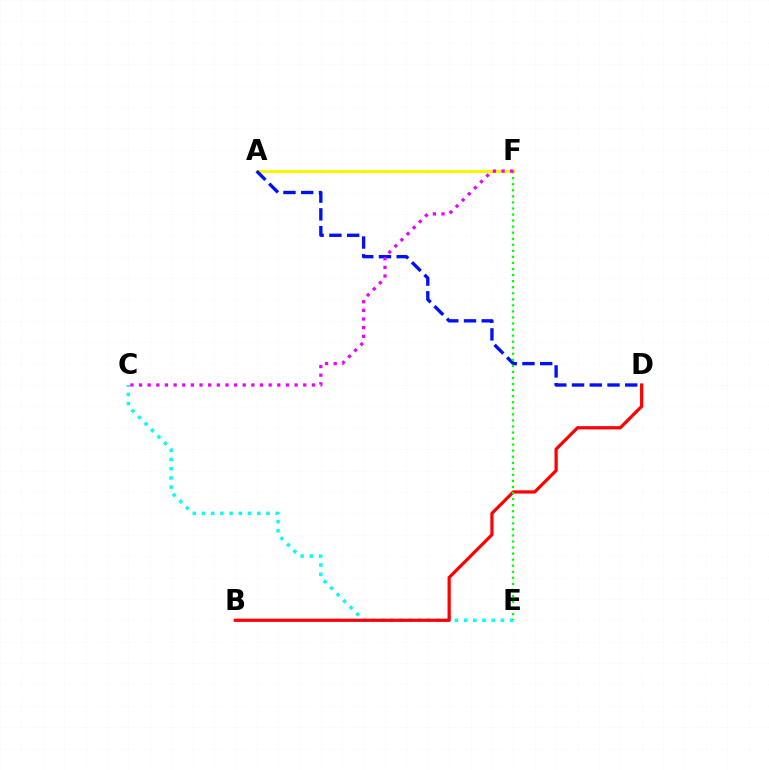{('C', 'E'): [{'color': '#00fff6', 'line_style': 'dotted', 'thickness': 2.5}], ('A', 'F'): [{'color': '#fcf500', 'line_style': 'solid', 'thickness': 2.23}], ('A', 'D'): [{'color': '#0010ff', 'line_style': 'dashed', 'thickness': 2.41}], ('B', 'D'): [{'color': '#ff0000', 'line_style': 'solid', 'thickness': 2.32}], ('E', 'F'): [{'color': '#08ff00', 'line_style': 'dotted', 'thickness': 1.65}], ('C', 'F'): [{'color': '#ee00ff', 'line_style': 'dotted', 'thickness': 2.35}]}